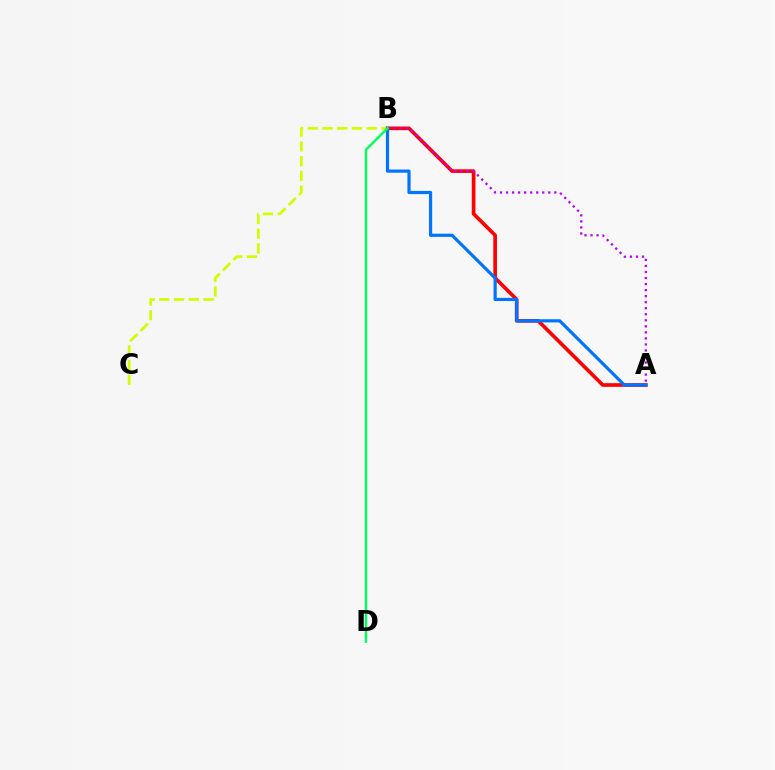{('A', 'B'): [{'color': '#ff0000', 'line_style': 'solid', 'thickness': 2.63}, {'color': '#b900ff', 'line_style': 'dotted', 'thickness': 1.64}, {'color': '#0074ff', 'line_style': 'solid', 'thickness': 2.3}], ('B', 'C'): [{'color': '#d1ff00', 'line_style': 'dashed', 'thickness': 2.0}], ('B', 'D'): [{'color': '#00ff5c', 'line_style': 'solid', 'thickness': 1.75}]}